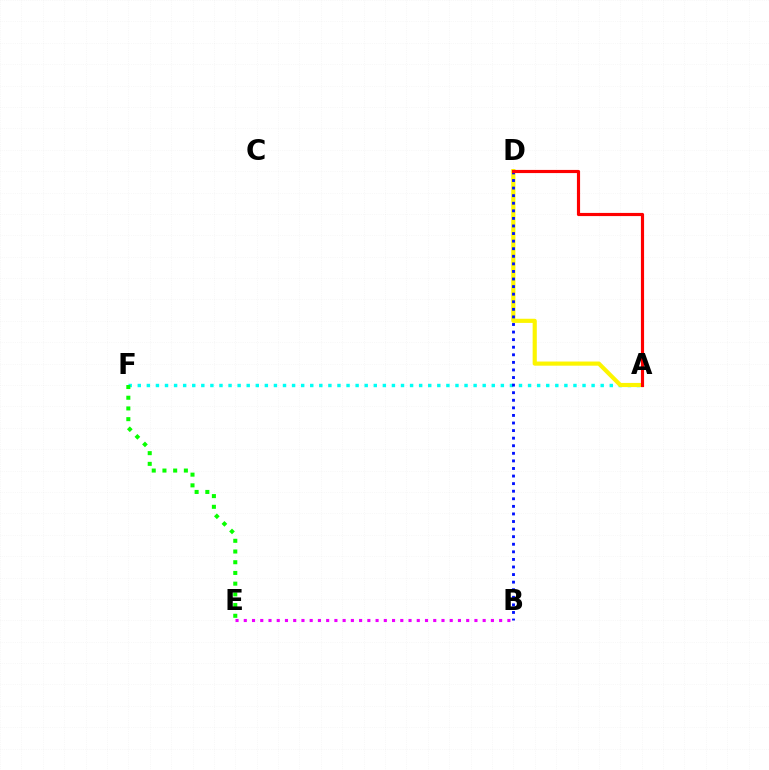{('A', 'F'): [{'color': '#00fff6', 'line_style': 'dotted', 'thickness': 2.47}], ('A', 'D'): [{'color': '#fcf500', 'line_style': 'solid', 'thickness': 2.99}, {'color': '#ff0000', 'line_style': 'solid', 'thickness': 2.27}], ('B', 'D'): [{'color': '#0010ff', 'line_style': 'dotted', 'thickness': 2.06}], ('B', 'E'): [{'color': '#ee00ff', 'line_style': 'dotted', 'thickness': 2.24}], ('E', 'F'): [{'color': '#08ff00', 'line_style': 'dotted', 'thickness': 2.91}]}